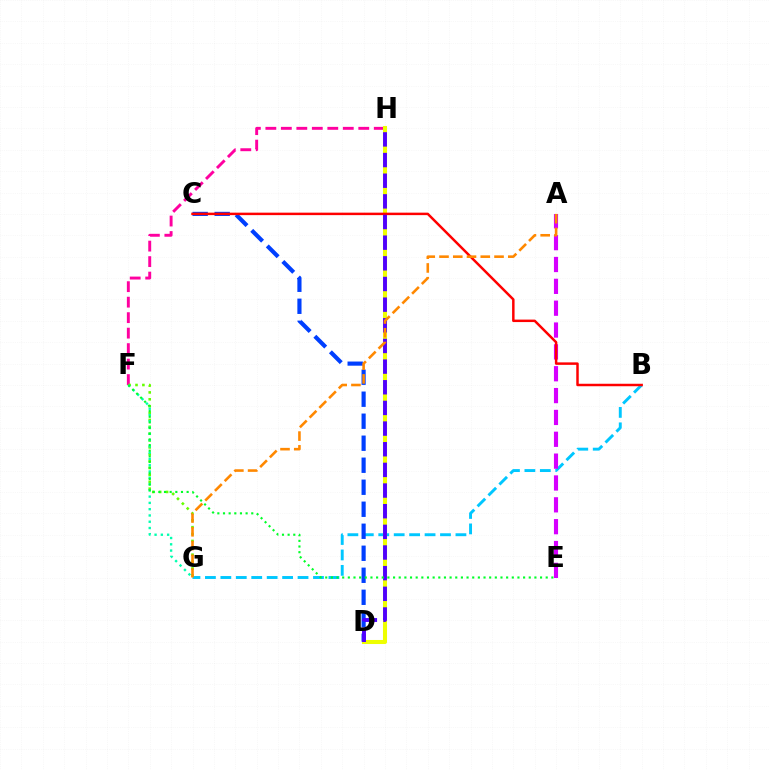{('F', 'H'): [{'color': '#ff00a0', 'line_style': 'dashed', 'thickness': 2.1}], ('B', 'G'): [{'color': '#00c7ff', 'line_style': 'dashed', 'thickness': 2.1}], ('F', 'G'): [{'color': '#66ff00', 'line_style': 'dotted', 'thickness': 1.87}, {'color': '#00ffaf', 'line_style': 'dotted', 'thickness': 1.71}], ('C', 'D'): [{'color': '#003fff', 'line_style': 'dashed', 'thickness': 2.99}], ('A', 'E'): [{'color': '#d600ff', 'line_style': 'dashed', 'thickness': 2.97}], ('D', 'H'): [{'color': '#eeff00', 'line_style': 'solid', 'thickness': 2.92}, {'color': '#4f00ff', 'line_style': 'dashed', 'thickness': 2.81}], ('B', 'C'): [{'color': '#ff0000', 'line_style': 'solid', 'thickness': 1.78}], ('E', 'F'): [{'color': '#00ff27', 'line_style': 'dotted', 'thickness': 1.54}], ('A', 'G'): [{'color': '#ff8800', 'line_style': 'dashed', 'thickness': 1.87}]}